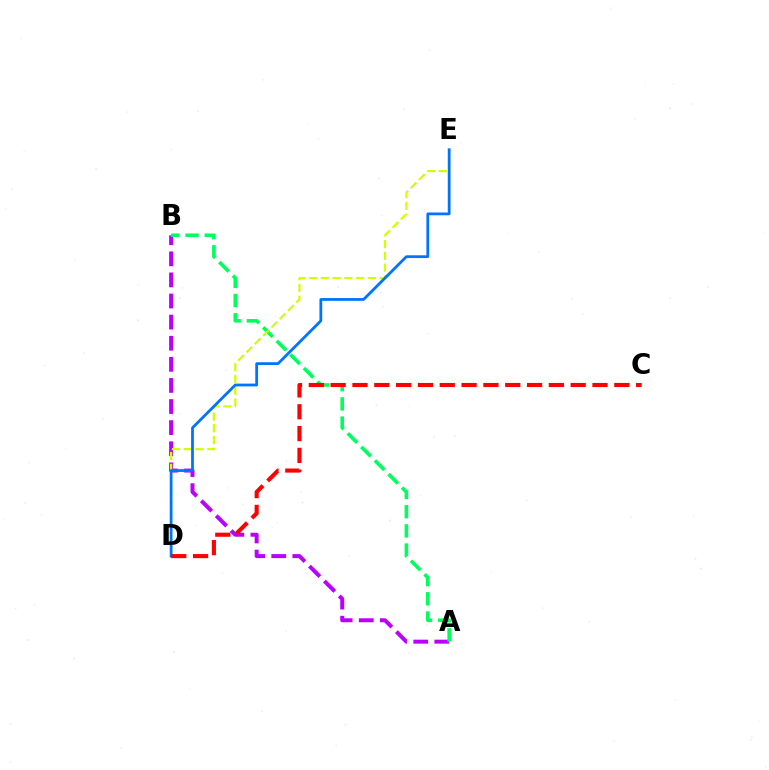{('A', 'B'): [{'color': '#b900ff', 'line_style': 'dashed', 'thickness': 2.87}, {'color': '#00ff5c', 'line_style': 'dashed', 'thickness': 2.61}], ('D', 'E'): [{'color': '#d1ff00', 'line_style': 'dashed', 'thickness': 1.6}, {'color': '#0074ff', 'line_style': 'solid', 'thickness': 2.0}], ('C', 'D'): [{'color': '#ff0000', 'line_style': 'dashed', 'thickness': 2.96}]}